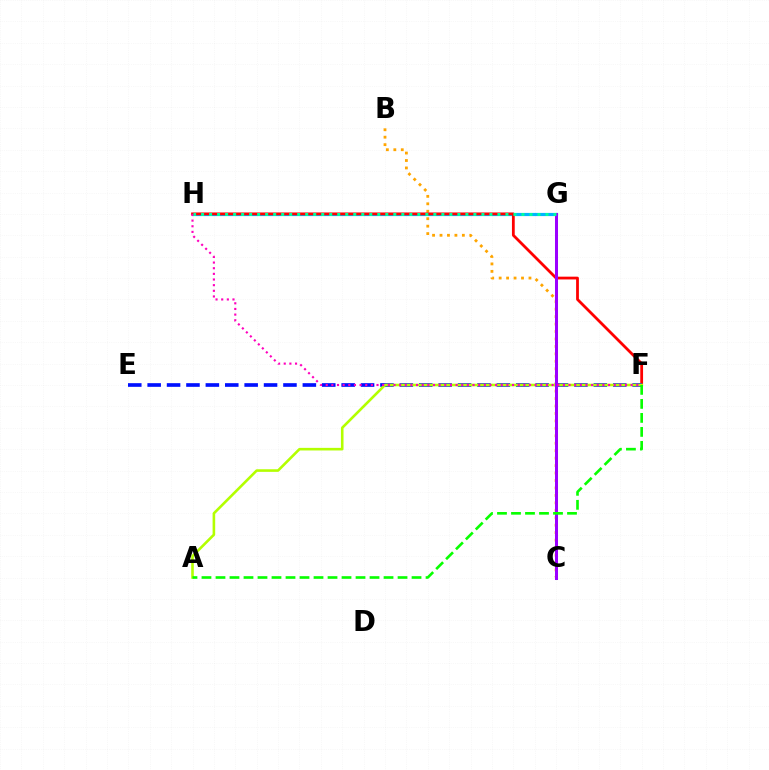{('B', 'C'): [{'color': '#ffa500', 'line_style': 'dotted', 'thickness': 2.02}], ('G', 'H'): [{'color': '#00b5ff', 'line_style': 'solid', 'thickness': 2.28}, {'color': '#00ff9d', 'line_style': 'dotted', 'thickness': 2.18}], ('F', 'H'): [{'color': '#ff0000', 'line_style': 'solid', 'thickness': 2.0}, {'color': '#ff00bd', 'line_style': 'dotted', 'thickness': 1.53}], ('E', 'F'): [{'color': '#0010ff', 'line_style': 'dashed', 'thickness': 2.64}], ('A', 'F'): [{'color': '#b3ff00', 'line_style': 'solid', 'thickness': 1.87}, {'color': '#08ff00', 'line_style': 'dashed', 'thickness': 1.9}], ('C', 'G'): [{'color': '#9b00ff', 'line_style': 'solid', 'thickness': 2.17}]}